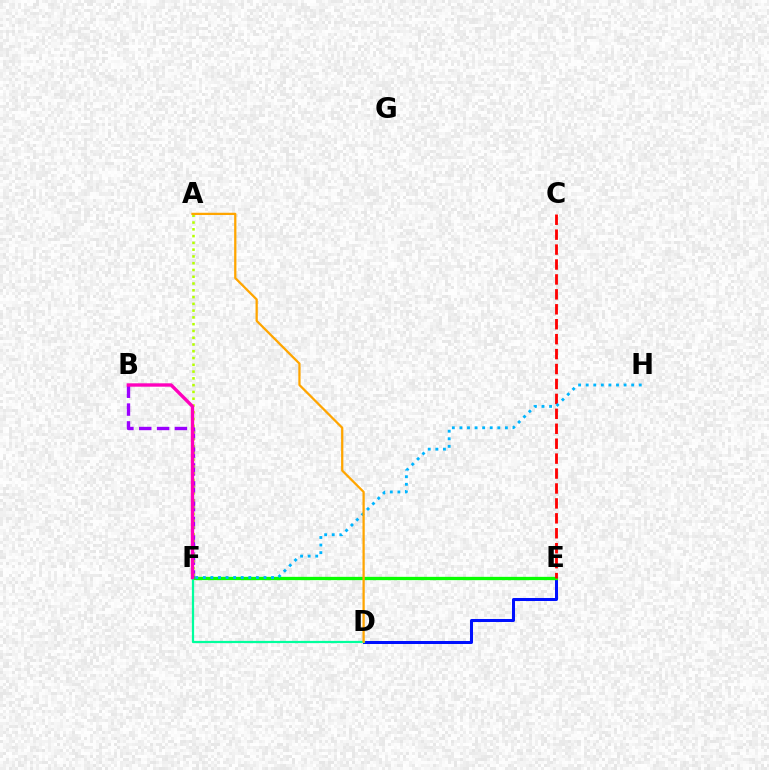{('B', 'F'): [{'color': '#9b00ff', 'line_style': 'dashed', 'thickness': 2.42}, {'color': '#ff00bd', 'line_style': 'solid', 'thickness': 2.43}], ('A', 'F'): [{'color': '#b3ff00', 'line_style': 'dotted', 'thickness': 1.84}], ('D', 'E'): [{'color': '#0010ff', 'line_style': 'solid', 'thickness': 2.17}], ('E', 'F'): [{'color': '#08ff00', 'line_style': 'solid', 'thickness': 2.38}], ('D', 'F'): [{'color': '#00ff9d', 'line_style': 'solid', 'thickness': 1.61}], ('C', 'E'): [{'color': '#ff0000', 'line_style': 'dashed', 'thickness': 2.03}], ('F', 'H'): [{'color': '#00b5ff', 'line_style': 'dotted', 'thickness': 2.06}], ('A', 'D'): [{'color': '#ffa500', 'line_style': 'solid', 'thickness': 1.63}]}